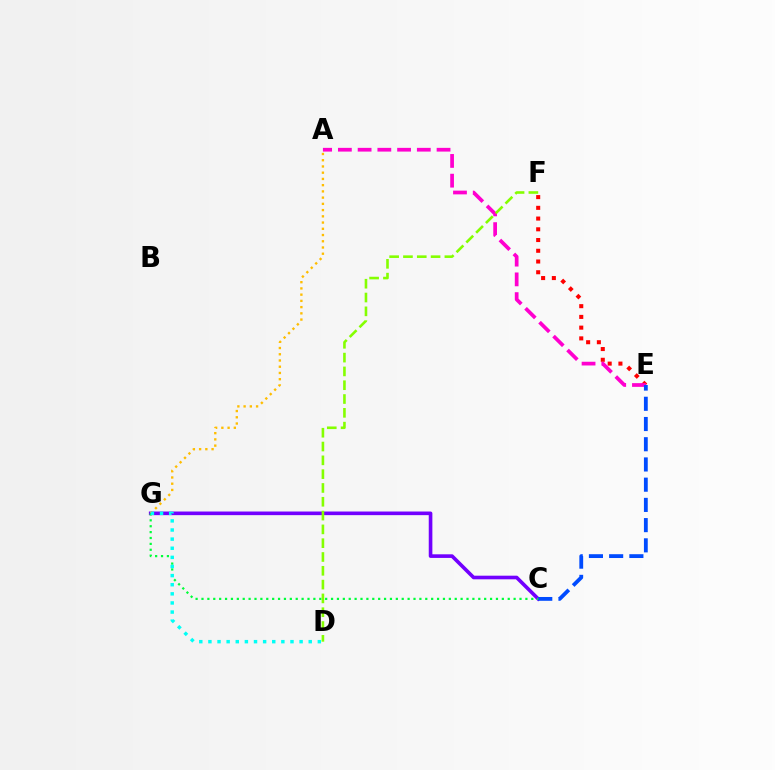{('C', 'G'): [{'color': '#7200ff', 'line_style': 'solid', 'thickness': 2.61}, {'color': '#00ff39', 'line_style': 'dotted', 'thickness': 1.6}], ('E', 'F'): [{'color': '#ff0000', 'line_style': 'dotted', 'thickness': 2.92}], ('A', 'E'): [{'color': '#ff00cf', 'line_style': 'dashed', 'thickness': 2.68}], ('C', 'E'): [{'color': '#004bff', 'line_style': 'dashed', 'thickness': 2.75}], ('A', 'G'): [{'color': '#ffbd00', 'line_style': 'dotted', 'thickness': 1.69}], ('D', 'G'): [{'color': '#00fff6', 'line_style': 'dotted', 'thickness': 2.48}], ('D', 'F'): [{'color': '#84ff00', 'line_style': 'dashed', 'thickness': 1.88}]}